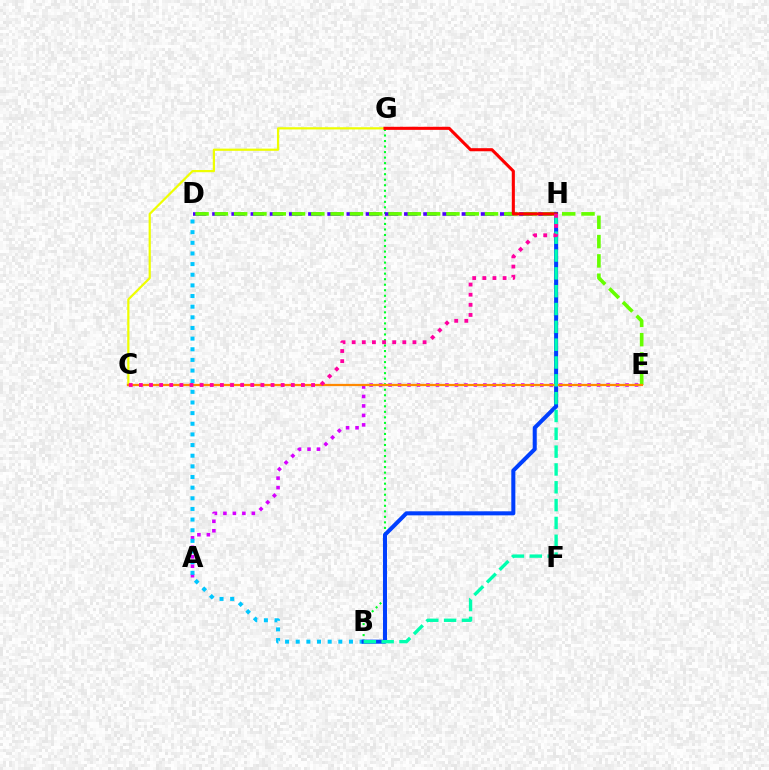{('B', 'G'): [{'color': '#00ff27', 'line_style': 'dotted', 'thickness': 1.5}], ('D', 'H'): [{'color': '#4f00ff', 'line_style': 'dashed', 'thickness': 2.61}], ('C', 'G'): [{'color': '#eeff00', 'line_style': 'solid', 'thickness': 1.59}], ('D', 'E'): [{'color': '#66ff00', 'line_style': 'dashed', 'thickness': 2.62}], ('A', 'E'): [{'color': '#d600ff', 'line_style': 'dotted', 'thickness': 2.58}], ('B', 'D'): [{'color': '#00c7ff', 'line_style': 'dotted', 'thickness': 2.89}], ('B', 'H'): [{'color': '#003fff', 'line_style': 'solid', 'thickness': 2.91}, {'color': '#00ffaf', 'line_style': 'dashed', 'thickness': 2.42}], ('G', 'H'): [{'color': '#ff0000', 'line_style': 'solid', 'thickness': 2.22}], ('C', 'E'): [{'color': '#ff8800', 'line_style': 'solid', 'thickness': 1.62}], ('C', 'H'): [{'color': '#ff00a0', 'line_style': 'dotted', 'thickness': 2.75}]}